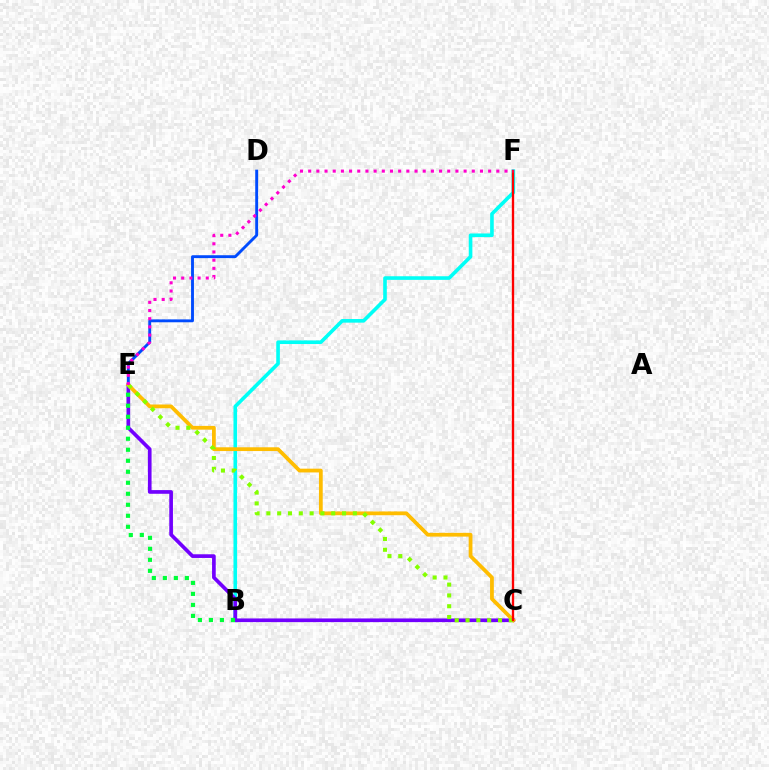{('B', 'F'): [{'color': '#00fff6', 'line_style': 'solid', 'thickness': 2.61}], ('D', 'E'): [{'color': '#004bff', 'line_style': 'solid', 'thickness': 2.07}], ('C', 'E'): [{'color': '#7200ff', 'line_style': 'solid', 'thickness': 2.65}, {'color': '#ffbd00', 'line_style': 'solid', 'thickness': 2.71}, {'color': '#84ff00', 'line_style': 'dotted', 'thickness': 2.94}], ('B', 'E'): [{'color': '#00ff39', 'line_style': 'dotted', 'thickness': 2.99}], ('C', 'F'): [{'color': '#ff0000', 'line_style': 'solid', 'thickness': 1.69}], ('E', 'F'): [{'color': '#ff00cf', 'line_style': 'dotted', 'thickness': 2.22}]}